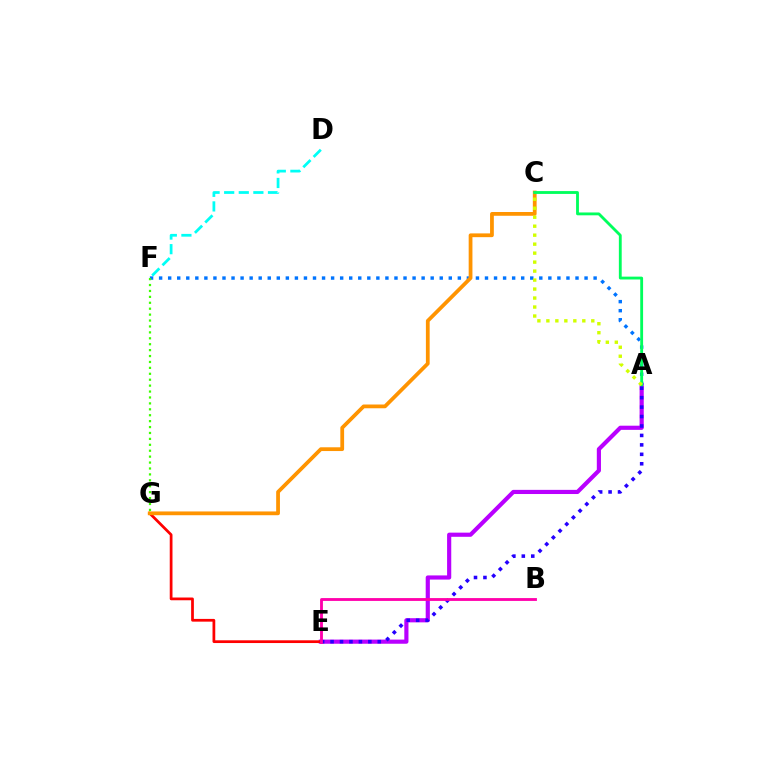{('A', 'E'): [{'color': '#b900ff', 'line_style': 'solid', 'thickness': 2.99}, {'color': '#2500ff', 'line_style': 'dotted', 'thickness': 2.57}], ('E', 'G'): [{'color': '#ff0000', 'line_style': 'solid', 'thickness': 1.97}], ('A', 'F'): [{'color': '#0074ff', 'line_style': 'dotted', 'thickness': 2.46}], ('C', 'G'): [{'color': '#ff9400', 'line_style': 'solid', 'thickness': 2.71}], ('A', 'C'): [{'color': '#00ff5c', 'line_style': 'solid', 'thickness': 2.04}, {'color': '#d1ff00', 'line_style': 'dotted', 'thickness': 2.44}], ('B', 'E'): [{'color': '#ff00ac', 'line_style': 'solid', 'thickness': 2.04}], ('F', 'G'): [{'color': '#3dff00', 'line_style': 'dotted', 'thickness': 1.61}], ('D', 'F'): [{'color': '#00fff6', 'line_style': 'dashed', 'thickness': 1.98}]}